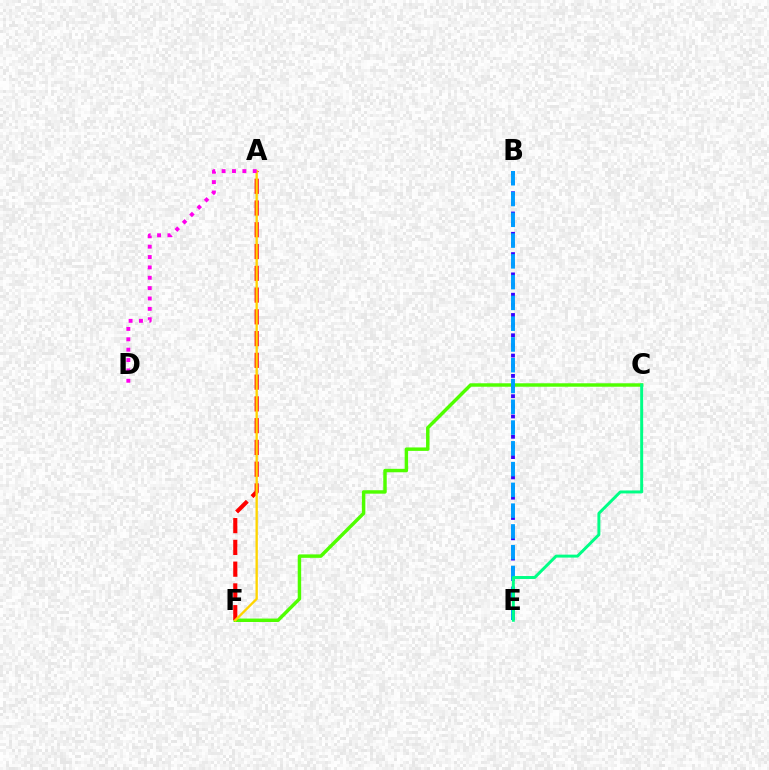{('C', 'F'): [{'color': '#4fff00', 'line_style': 'solid', 'thickness': 2.48}], ('A', 'F'): [{'color': '#ff0000', 'line_style': 'dashed', 'thickness': 2.96}, {'color': '#ffd500', 'line_style': 'solid', 'thickness': 1.68}], ('A', 'D'): [{'color': '#ff00ed', 'line_style': 'dotted', 'thickness': 2.82}], ('B', 'E'): [{'color': '#3700ff', 'line_style': 'dotted', 'thickness': 2.76}, {'color': '#009eff', 'line_style': 'dashed', 'thickness': 2.82}], ('C', 'E'): [{'color': '#00ff86', 'line_style': 'solid', 'thickness': 2.13}]}